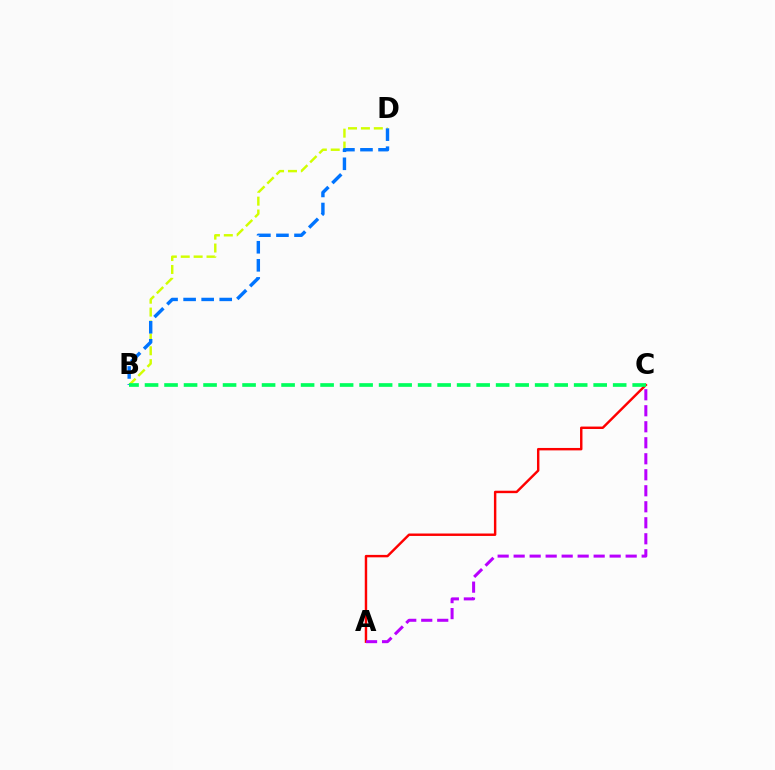{('B', 'D'): [{'color': '#d1ff00', 'line_style': 'dashed', 'thickness': 1.75}, {'color': '#0074ff', 'line_style': 'dashed', 'thickness': 2.45}], ('A', 'C'): [{'color': '#ff0000', 'line_style': 'solid', 'thickness': 1.75}, {'color': '#b900ff', 'line_style': 'dashed', 'thickness': 2.17}], ('B', 'C'): [{'color': '#00ff5c', 'line_style': 'dashed', 'thickness': 2.65}]}